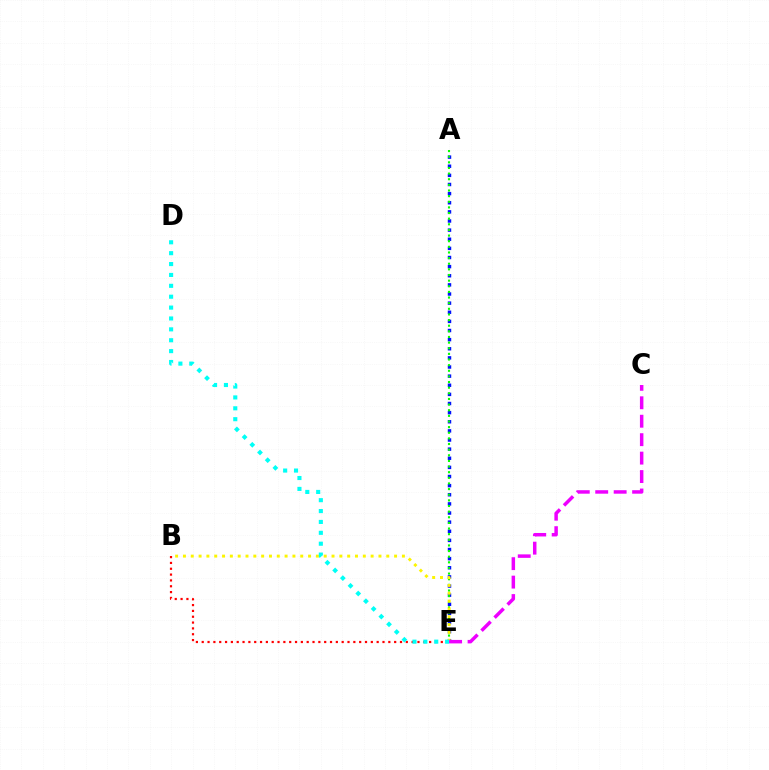{('B', 'E'): [{'color': '#ff0000', 'line_style': 'dotted', 'thickness': 1.58}, {'color': '#fcf500', 'line_style': 'dotted', 'thickness': 2.12}], ('A', 'E'): [{'color': '#0010ff', 'line_style': 'dotted', 'thickness': 2.48}, {'color': '#08ff00', 'line_style': 'dotted', 'thickness': 1.53}], ('D', 'E'): [{'color': '#00fff6', 'line_style': 'dotted', 'thickness': 2.96}], ('C', 'E'): [{'color': '#ee00ff', 'line_style': 'dashed', 'thickness': 2.51}]}